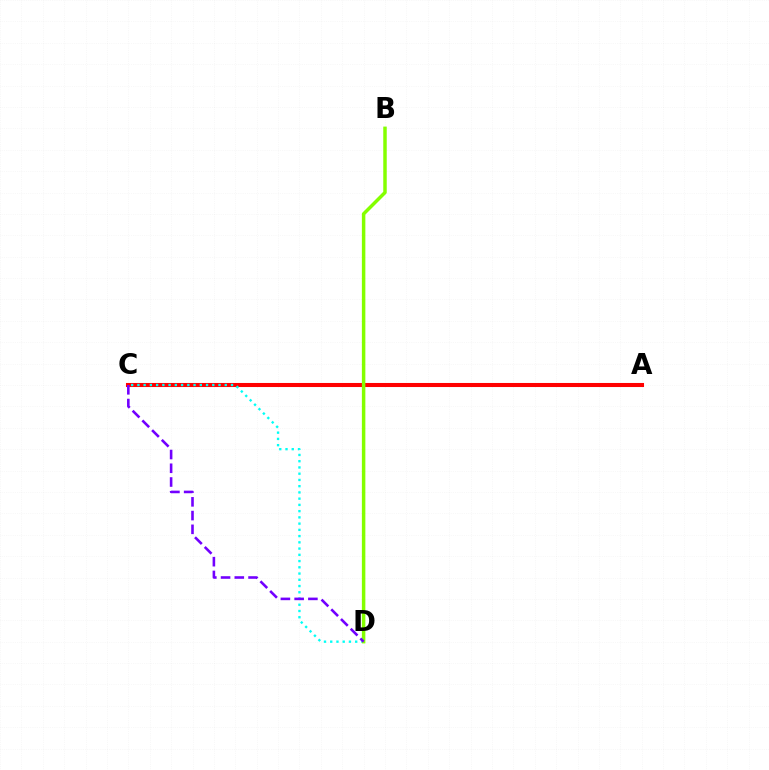{('A', 'C'): [{'color': '#ff0000', 'line_style': 'solid', 'thickness': 2.93}], ('C', 'D'): [{'color': '#00fff6', 'line_style': 'dotted', 'thickness': 1.7}, {'color': '#7200ff', 'line_style': 'dashed', 'thickness': 1.87}], ('B', 'D'): [{'color': '#84ff00', 'line_style': 'solid', 'thickness': 2.5}]}